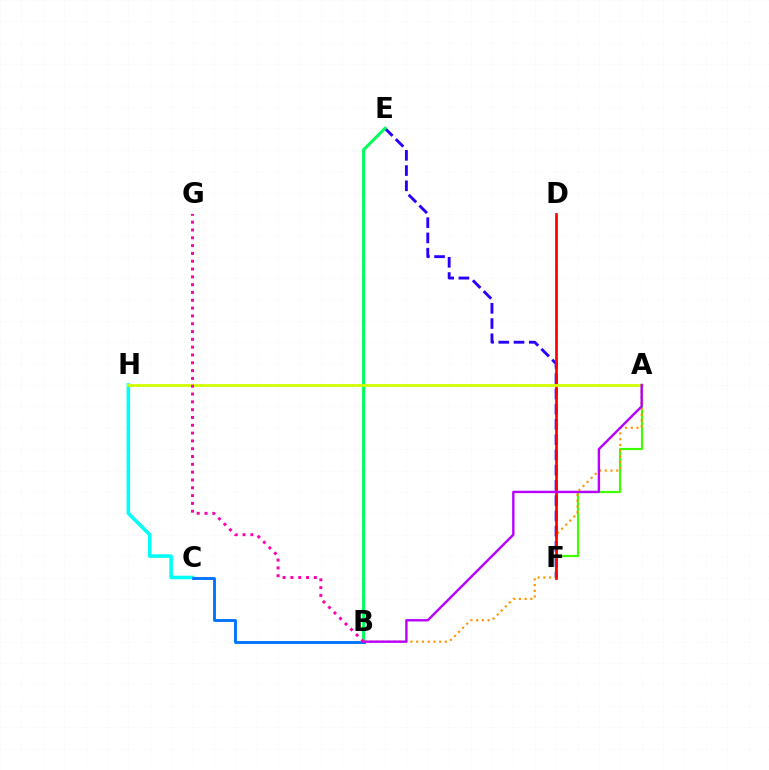{('C', 'H'): [{'color': '#00fff6', 'line_style': 'solid', 'thickness': 2.55}], ('E', 'F'): [{'color': '#2500ff', 'line_style': 'dashed', 'thickness': 2.07}], ('A', 'F'): [{'color': '#3dff00', 'line_style': 'solid', 'thickness': 1.55}], ('A', 'B'): [{'color': '#ff9400', 'line_style': 'dotted', 'thickness': 1.56}, {'color': '#b900ff', 'line_style': 'solid', 'thickness': 1.73}], ('D', 'F'): [{'color': '#ff0000', 'line_style': 'solid', 'thickness': 1.94}], ('B', 'E'): [{'color': '#00ff5c', 'line_style': 'solid', 'thickness': 2.19}], ('A', 'H'): [{'color': '#d1ff00', 'line_style': 'solid', 'thickness': 2.0}], ('B', 'C'): [{'color': '#0074ff', 'line_style': 'solid', 'thickness': 2.07}], ('B', 'G'): [{'color': '#ff00ac', 'line_style': 'dotted', 'thickness': 2.12}]}